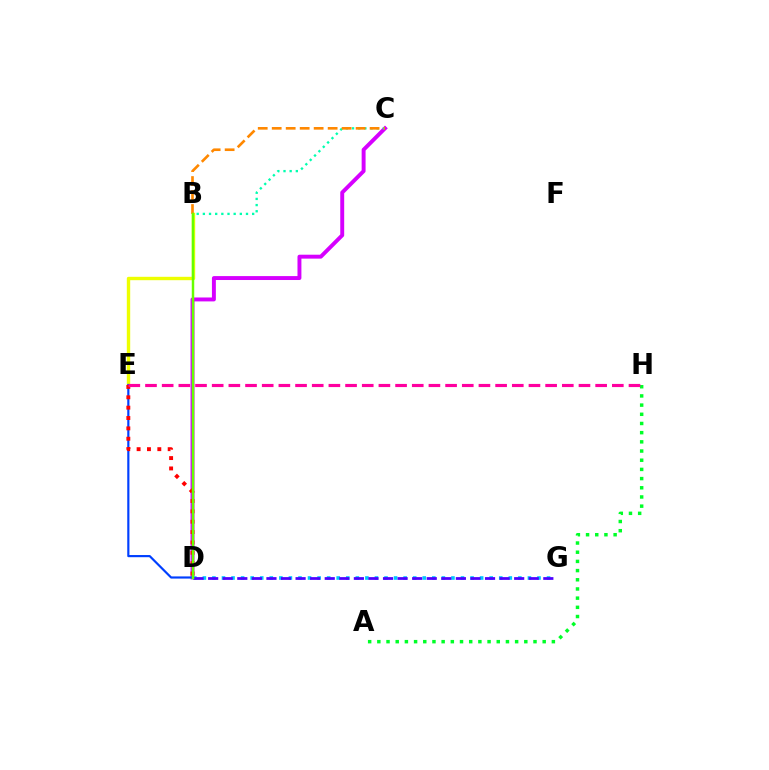{('A', 'H'): [{'color': '#00ff27', 'line_style': 'dotted', 'thickness': 2.5}], ('B', 'E'): [{'color': '#eeff00', 'line_style': 'solid', 'thickness': 2.44}], ('C', 'D'): [{'color': '#d600ff', 'line_style': 'solid', 'thickness': 2.82}], ('B', 'C'): [{'color': '#00ffaf', 'line_style': 'dotted', 'thickness': 1.67}, {'color': '#ff8800', 'line_style': 'dashed', 'thickness': 1.9}], ('D', 'E'): [{'color': '#003fff', 'line_style': 'solid', 'thickness': 1.56}, {'color': '#ff0000', 'line_style': 'dotted', 'thickness': 2.81}], ('D', 'G'): [{'color': '#00c7ff', 'line_style': 'dotted', 'thickness': 2.6}, {'color': '#4f00ff', 'line_style': 'dashed', 'thickness': 1.98}], ('B', 'D'): [{'color': '#66ff00', 'line_style': 'solid', 'thickness': 1.78}], ('E', 'H'): [{'color': '#ff00a0', 'line_style': 'dashed', 'thickness': 2.26}]}